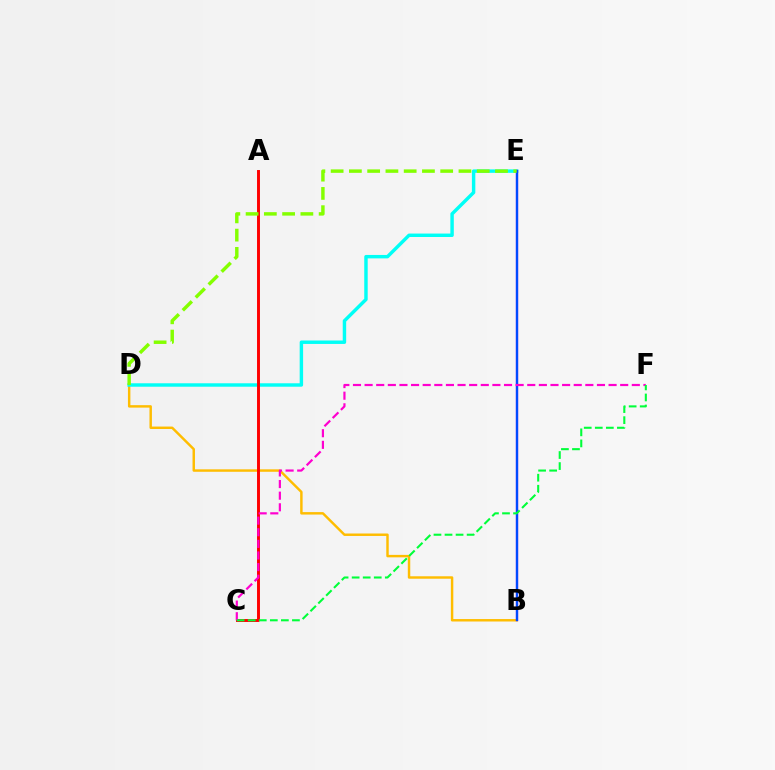{('B', 'D'): [{'color': '#ffbd00', 'line_style': 'solid', 'thickness': 1.76}], ('D', 'E'): [{'color': '#00fff6', 'line_style': 'solid', 'thickness': 2.47}, {'color': '#84ff00', 'line_style': 'dashed', 'thickness': 2.48}], ('A', 'C'): [{'color': '#ff0000', 'line_style': 'solid', 'thickness': 2.12}], ('B', 'E'): [{'color': '#7200ff', 'line_style': 'solid', 'thickness': 1.68}, {'color': '#004bff', 'line_style': 'solid', 'thickness': 1.55}], ('C', 'F'): [{'color': '#ff00cf', 'line_style': 'dashed', 'thickness': 1.58}, {'color': '#00ff39', 'line_style': 'dashed', 'thickness': 1.5}]}